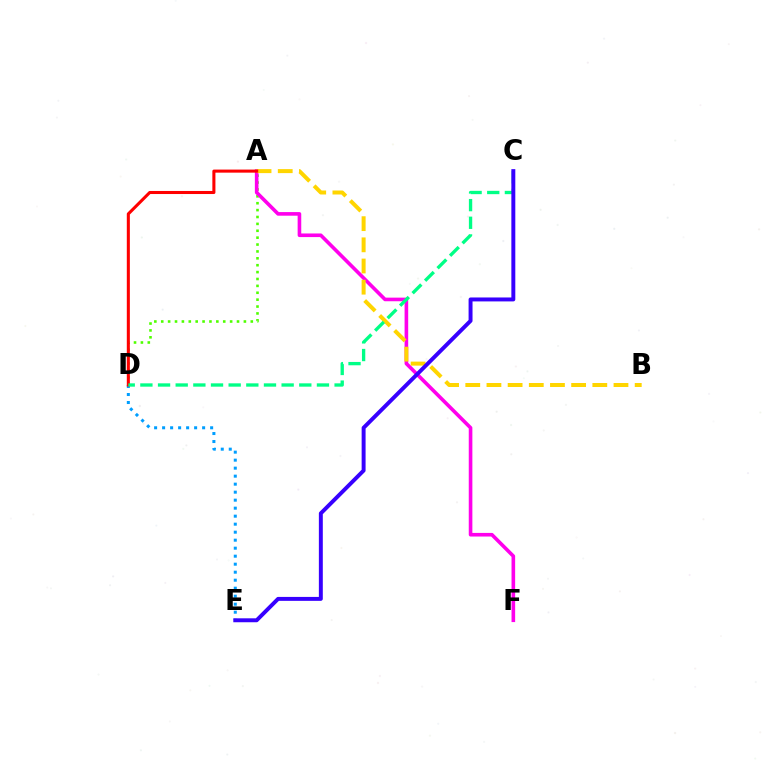{('A', 'D'): [{'color': '#4fff00', 'line_style': 'dotted', 'thickness': 1.87}, {'color': '#ff0000', 'line_style': 'solid', 'thickness': 2.21}], ('A', 'F'): [{'color': '#ff00ed', 'line_style': 'solid', 'thickness': 2.6}], ('D', 'E'): [{'color': '#009eff', 'line_style': 'dotted', 'thickness': 2.17}], ('A', 'B'): [{'color': '#ffd500', 'line_style': 'dashed', 'thickness': 2.88}], ('C', 'D'): [{'color': '#00ff86', 'line_style': 'dashed', 'thickness': 2.4}], ('C', 'E'): [{'color': '#3700ff', 'line_style': 'solid', 'thickness': 2.84}]}